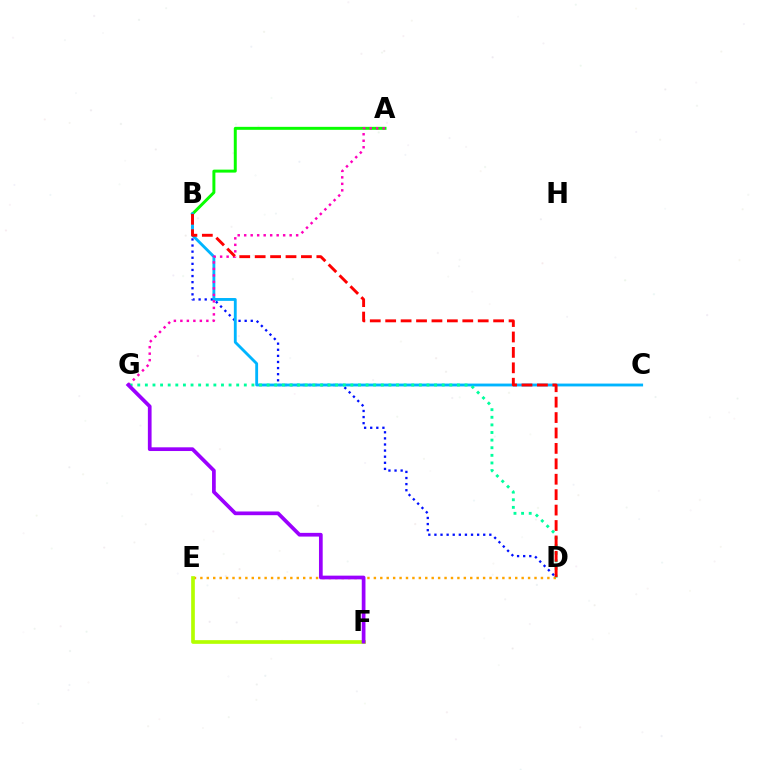{('B', 'D'): [{'color': '#0010ff', 'line_style': 'dotted', 'thickness': 1.66}, {'color': '#ff0000', 'line_style': 'dashed', 'thickness': 2.09}], ('A', 'B'): [{'color': '#08ff00', 'line_style': 'solid', 'thickness': 2.14}], ('D', 'E'): [{'color': '#ffa500', 'line_style': 'dotted', 'thickness': 1.75}], ('E', 'F'): [{'color': '#b3ff00', 'line_style': 'solid', 'thickness': 2.65}], ('B', 'C'): [{'color': '#00b5ff', 'line_style': 'solid', 'thickness': 2.05}], ('A', 'G'): [{'color': '#ff00bd', 'line_style': 'dotted', 'thickness': 1.76}], ('D', 'G'): [{'color': '#00ff9d', 'line_style': 'dotted', 'thickness': 2.07}], ('F', 'G'): [{'color': '#9b00ff', 'line_style': 'solid', 'thickness': 2.67}]}